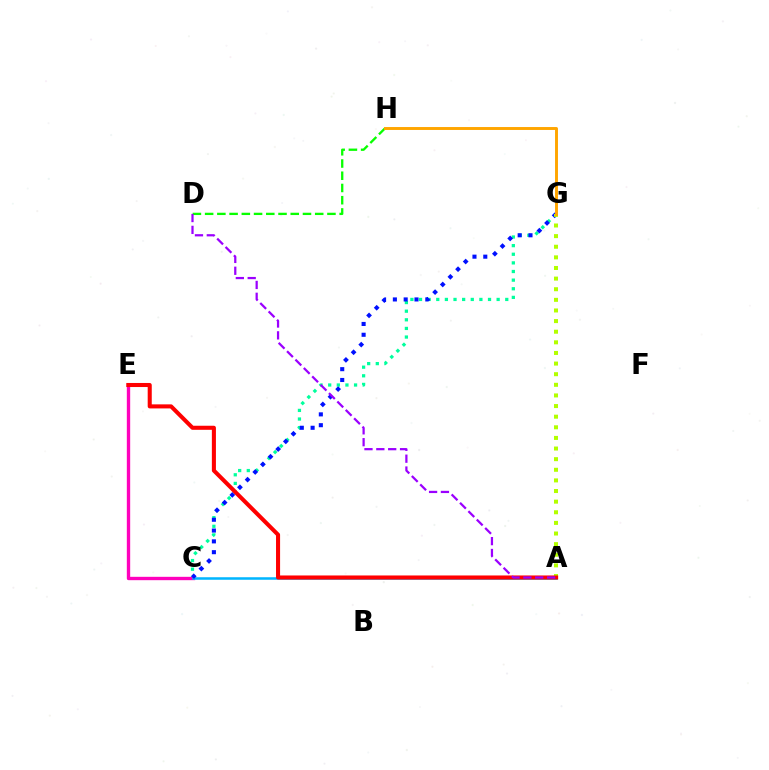{('C', 'G'): [{'color': '#00ff9d', 'line_style': 'dotted', 'thickness': 2.34}, {'color': '#0010ff', 'line_style': 'dotted', 'thickness': 2.94}], ('C', 'E'): [{'color': '#ff00bd', 'line_style': 'solid', 'thickness': 2.42}], ('A', 'C'): [{'color': '#00b5ff', 'line_style': 'solid', 'thickness': 1.82}], ('A', 'G'): [{'color': '#b3ff00', 'line_style': 'dotted', 'thickness': 2.89}], ('D', 'H'): [{'color': '#08ff00', 'line_style': 'dashed', 'thickness': 1.66}], ('A', 'E'): [{'color': '#ff0000', 'line_style': 'solid', 'thickness': 2.93}], ('G', 'H'): [{'color': '#ffa500', 'line_style': 'solid', 'thickness': 2.11}], ('A', 'D'): [{'color': '#9b00ff', 'line_style': 'dashed', 'thickness': 1.61}]}